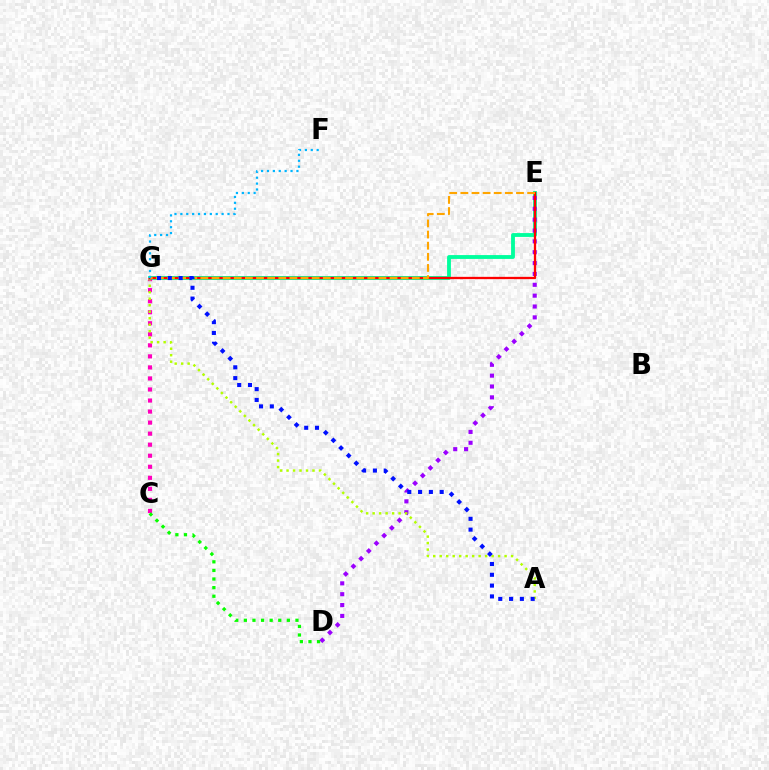{('E', 'G'): [{'color': '#00ff9d', 'line_style': 'solid', 'thickness': 2.76}, {'color': '#ff0000', 'line_style': 'solid', 'thickness': 1.65}, {'color': '#ffa500', 'line_style': 'dashed', 'thickness': 1.51}], ('C', 'G'): [{'color': '#ff00bd', 'line_style': 'dotted', 'thickness': 3.0}], ('C', 'D'): [{'color': '#08ff00', 'line_style': 'dotted', 'thickness': 2.34}], ('D', 'E'): [{'color': '#9b00ff', 'line_style': 'dotted', 'thickness': 2.95}], ('A', 'G'): [{'color': '#b3ff00', 'line_style': 'dotted', 'thickness': 1.76}, {'color': '#0010ff', 'line_style': 'dotted', 'thickness': 2.94}], ('F', 'G'): [{'color': '#00b5ff', 'line_style': 'dotted', 'thickness': 1.6}]}